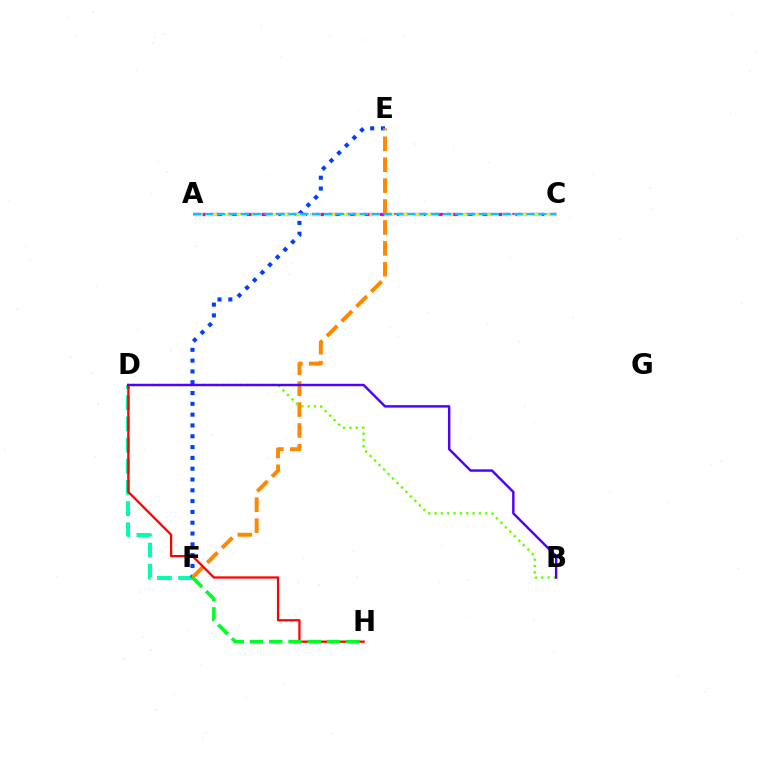{('D', 'F'): [{'color': '#00ffaf', 'line_style': 'dashed', 'thickness': 2.88}], ('A', 'C'): [{'color': '#ff00a0', 'line_style': 'dashed', 'thickness': 2.3}, {'color': '#d600ff', 'line_style': 'dotted', 'thickness': 1.61}, {'color': '#eeff00', 'line_style': 'dashed', 'thickness': 2.0}, {'color': '#00c7ff', 'line_style': 'dashed', 'thickness': 1.62}], ('E', 'F'): [{'color': '#003fff', 'line_style': 'dotted', 'thickness': 2.94}, {'color': '#ff8800', 'line_style': 'dashed', 'thickness': 2.84}], ('D', 'H'): [{'color': '#ff0000', 'line_style': 'solid', 'thickness': 1.64}], ('B', 'D'): [{'color': '#66ff00', 'line_style': 'dotted', 'thickness': 1.72}, {'color': '#4f00ff', 'line_style': 'solid', 'thickness': 1.75}], ('F', 'H'): [{'color': '#00ff27', 'line_style': 'dashed', 'thickness': 2.62}]}